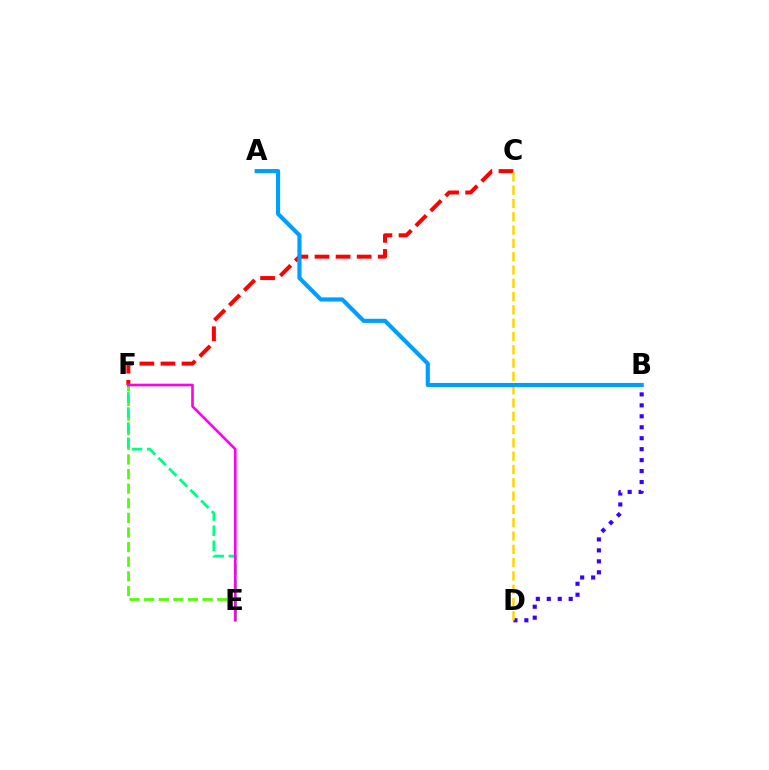{('C', 'F'): [{'color': '#ff0000', 'line_style': 'dashed', 'thickness': 2.86}], ('E', 'F'): [{'color': '#4fff00', 'line_style': 'dashed', 'thickness': 1.98}, {'color': '#00ff86', 'line_style': 'dashed', 'thickness': 2.05}, {'color': '#ff00ed', 'line_style': 'solid', 'thickness': 1.9}], ('B', 'D'): [{'color': '#3700ff', 'line_style': 'dotted', 'thickness': 2.98}], ('C', 'D'): [{'color': '#ffd500', 'line_style': 'dashed', 'thickness': 1.81}], ('A', 'B'): [{'color': '#009eff', 'line_style': 'solid', 'thickness': 2.98}]}